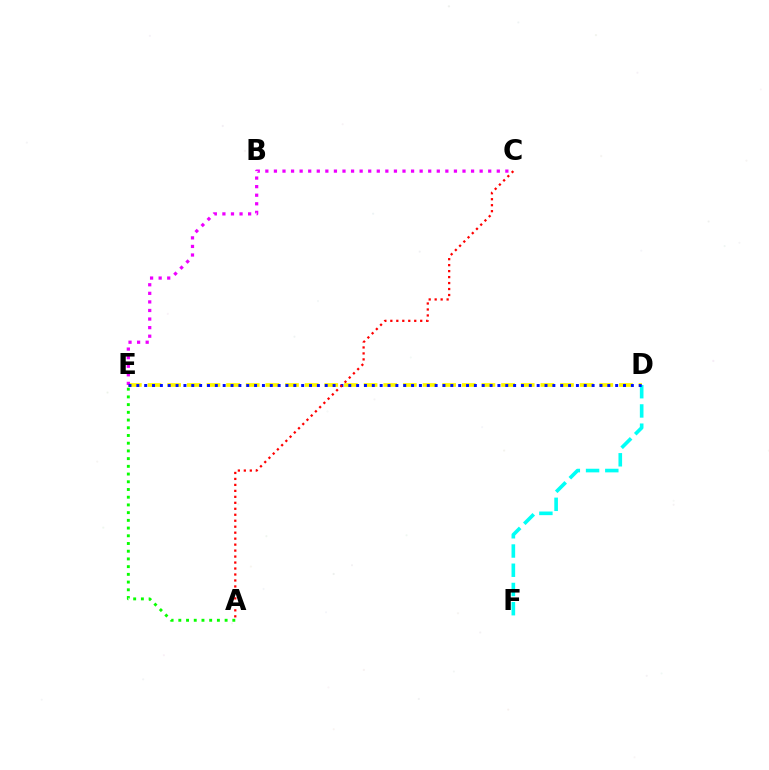{('A', 'E'): [{'color': '#08ff00', 'line_style': 'dotted', 'thickness': 2.1}], ('D', 'E'): [{'color': '#fcf500', 'line_style': 'dashed', 'thickness': 2.67}, {'color': '#0010ff', 'line_style': 'dotted', 'thickness': 2.13}], ('C', 'E'): [{'color': '#ee00ff', 'line_style': 'dotted', 'thickness': 2.33}], ('D', 'F'): [{'color': '#00fff6', 'line_style': 'dashed', 'thickness': 2.61}], ('A', 'C'): [{'color': '#ff0000', 'line_style': 'dotted', 'thickness': 1.62}]}